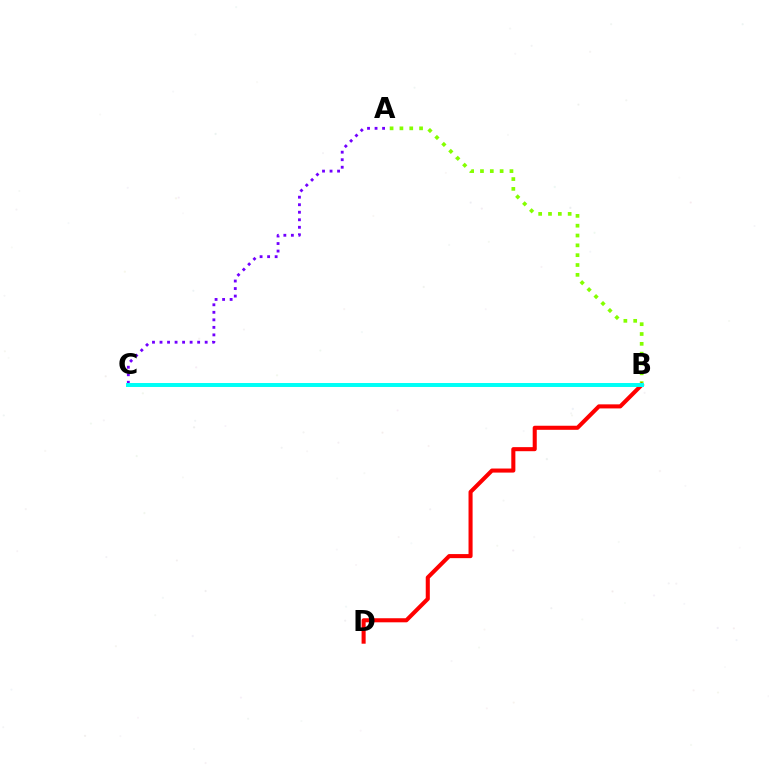{('A', 'B'): [{'color': '#84ff00', 'line_style': 'dotted', 'thickness': 2.67}], ('B', 'D'): [{'color': '#ff0000', 'line_style': 'solid', 'thickness': 2.93}], ('A', 'C'): [{'color': '#7200ff', 'line_style': 'dotted', 'thickness': 2.04}], ('B', 'C'): [{'color': '#00fff6', 'line_style': 'solid', 'thickness': 2.85}]}